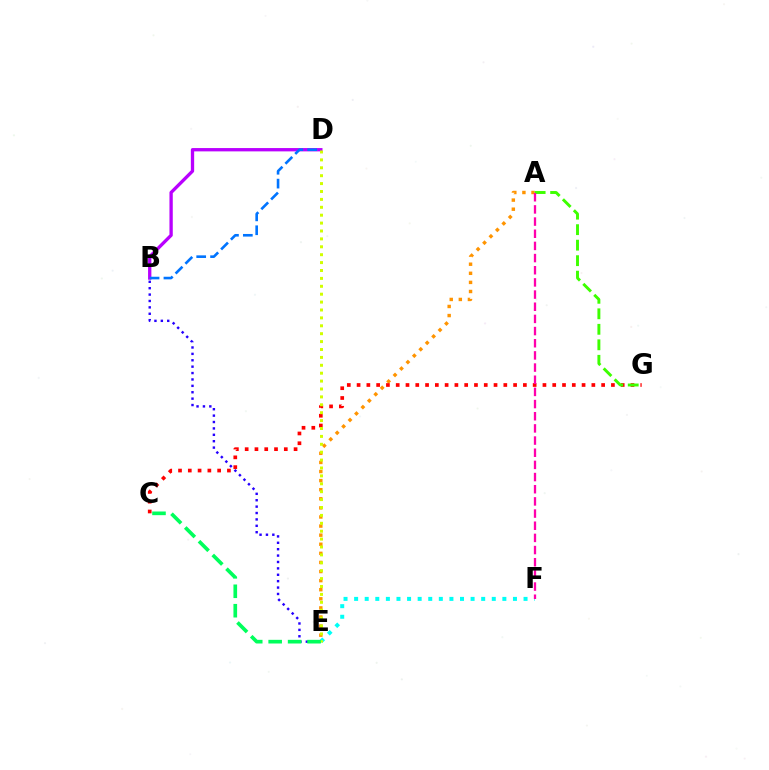{('B', 'D'): [{'color': '#b900ff', 'line_style': 'solid', 'thickness': 2.39}, {'color': '#0074ff', 'line_style': 'dashed', 'thickness': 1.88}], ('B', 'E'): [{'color': '#2500ff', 'line_style': 'dotted', 'thickness': 1.74}], ('A', 'E'): [{'color': '#ff9400', 'line_style': 'dotted', 'thickness': 2.47}], ('C', 'G'): [{'color': '#ff0000', 'line_style': 'dotted', 'thickness': 2.66}], ('A', 'G'): [{'color': '#3dff00', 'line_style': 'dashed', 'thickness': 2.11}], ('E', 'F'): [{'color': '#00fff6', 'line_style': 'dotted', 'thickness': 2.88}], ('D', 'E'): [{'color': '#d1ff00', 'line_style': 'dotted', 'thickness': 2.15}], ('C', 'E'): [{'color': '#00ff5c', 'line_style': 'dashed', 'thickness': 2.64}], ('A', 'F'): [{'color': '#ff00ac', 'line_style': 'dashed', 'thickness': 1.65}]}